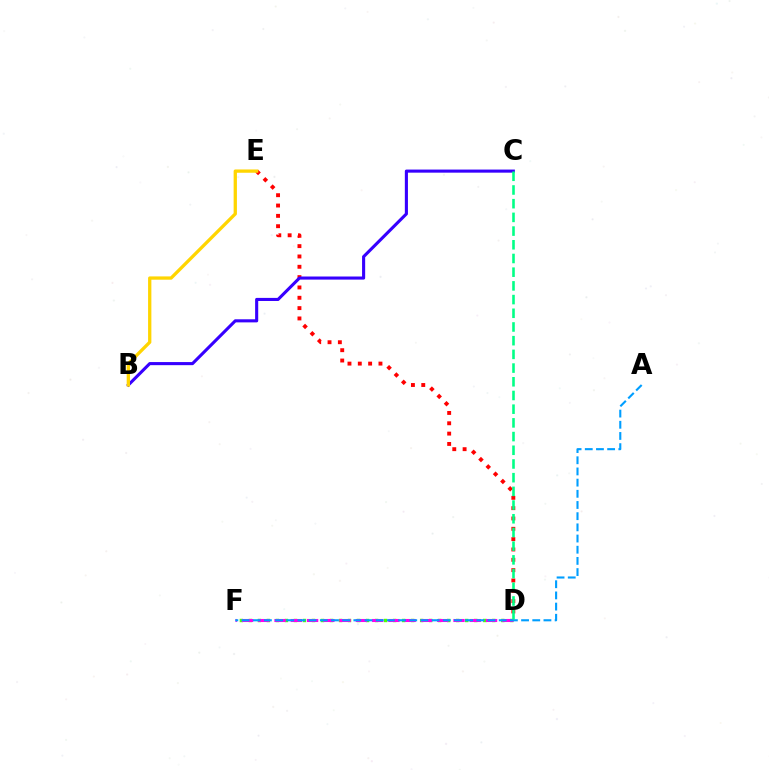{('D', 'F'): [{'color': '#4fff00', 'line_style': 'dotted', 'thickness': 2.45}, {'color': '#ff00ed', 'line_style': 'dashed', 'thickness': 2.21}], ('D', 'E'): [{'color': '#ff0000', 'line_style': 'dotted', 'thickness': 2.81}], ('B', 'C'): [{'color': '#3700ff', 'line_style': 'solid', 'thickness': 2.23}], ('B', 'E'): [{'color': '#ffd500', 'line_style': 'solid', 'thickness': 2.37}], ('A', 'F'): [{'color': '#009eff', 'line_style': 'dashed', 'thickness': 1.52}], ('C', 'D'): [{'color': '#00ff86', 'line_style': 'dashed', 'thickness': 1.86}]}